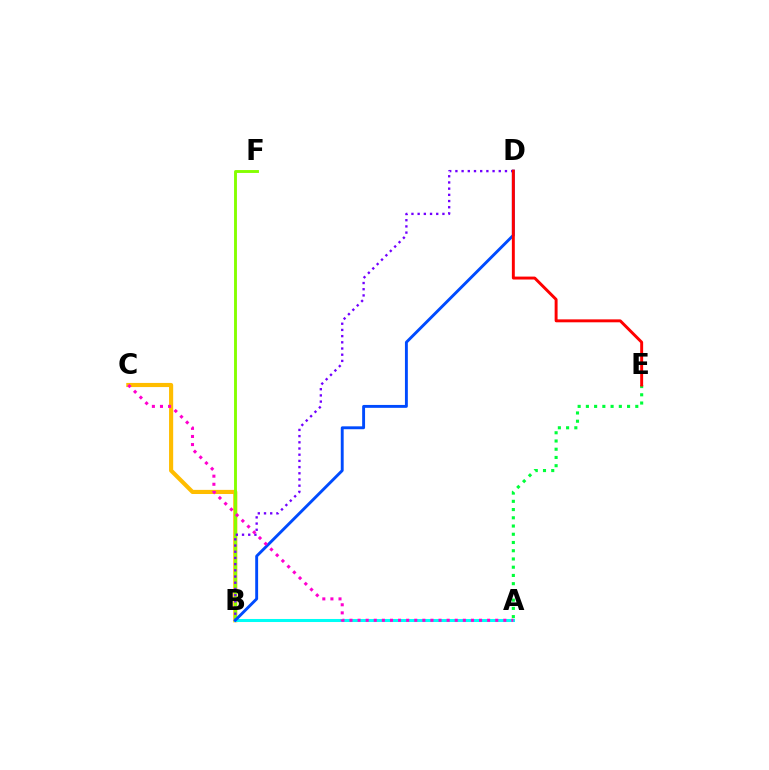{('B', 'C'): [{'color': '#ffbd00', 'line_style': 'solid', 'thickness': 2.97}], ('B', 'F'): [{'color': '#84ff00', 'line_style': 'solid', 'thickness': 2.08}], ('A', 'E'): [{'color': '#00ff39', 'line_style': 'dotted', 'thickness': 2.24}], ('B', 'D'): [{'color': '#7200ff', 'line_style': 'dotted', 'thickness': 1.68}, {'color': '#004bff', 'line_style': 'solid', 'thickness': 2.08}], ('A', 'B'): [{'color': '#00fff6', 'line_style': 'solid', 'thickness': 2.19}], ('A', 'C'): [{'color': '#ff00cf', 'line_style': 'dotted', 'thickness': 2.2}], ('D', 'E'): [{'color': '#ff0000', 'line_style': 'solid', 'thickness': 2.11}]}